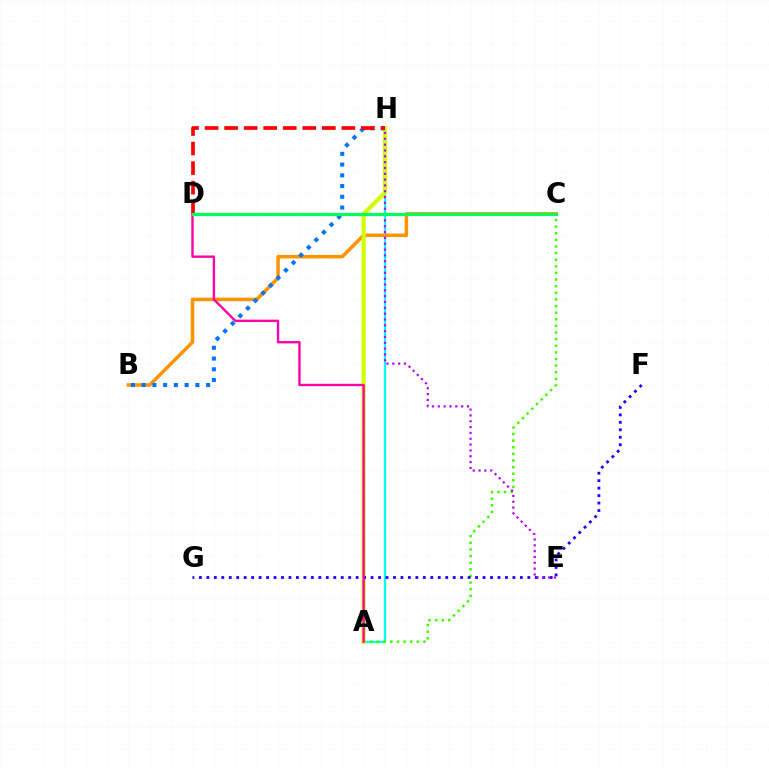{('A', 'H'): [{'color': '#00fff6', 'line_style': 'solid', 'thickness': 1.62}, {'color': '#d1ff00', 'line_style': 'solid', 'thickness': 2.97}], ('A', 'C'): [{'color': '#3dff00', 'line_style': 'dotted', 'thickness': 1.8}], ('B', 'C'): [{'color': '#ff9400', 'line_style': 'solid', 'thickness': 2.55}], ('B', 'H'): [{'color': '#0074ff', 'line_style': 'dotted', 'thickness': 2.92}], ('F', 'G'): [{'color': '#2500ff', 'line_style': 'dotted', 'thickness': 2.03}], ('E', 'H'): [{'color': '#b900ff', 'line_style': 'dotted', 'thickness': 1.58}], ('D', 'H'): [{'color': '#ff0000', 'line_style': 'dashed', 'thickness': 2.66}], ('A', 'D'): [{'color': '#ff00ac', 'line_style': 'solid', 'thickness': 1.71}], ('C', 'D'): [{'color': '#00ff5c', 'line_style': 'solid', 'thickness': 2.32}]}